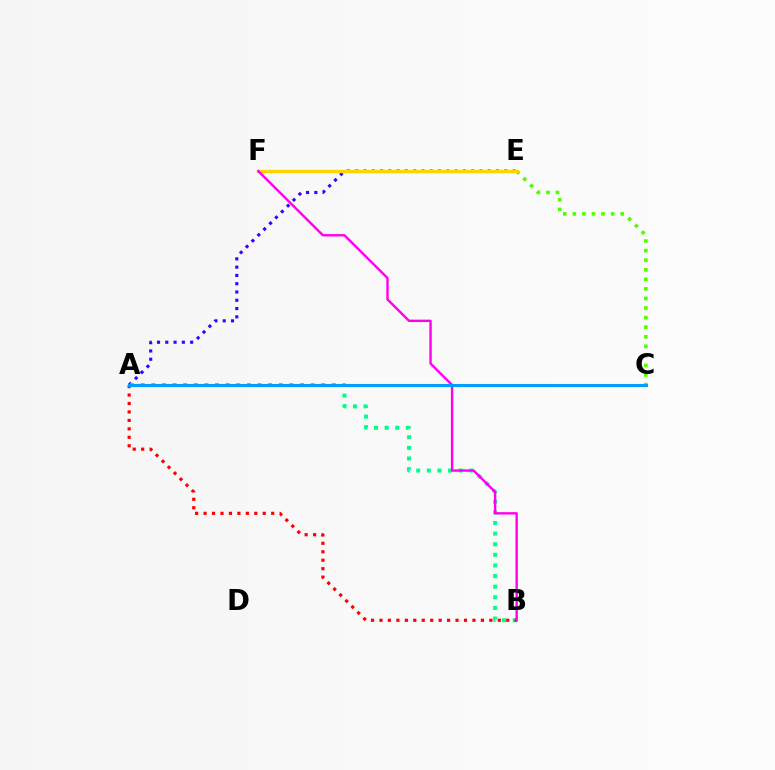{('A', 'E'): [{'color': '#3700ff', 'line_style': 'dotted', 'thickness': 2.25}], ('C', 'E'): [{'color': '#4fff00', 'line_style': 'dotted', 'thickness': 2.6}], ('A', 'B'): [{'color': '#00ff86', 'line_style': 'dotted', 'thickness': 2.89}, {'color': '#ff0000', 'line_style': 'dotted', 'thickness': 2.3}], ('E', 'F'): [{'color': '#ffd500', 'line_style': 'solid', 'thickness': 2.43}], ('B', 'F'): [{'color': '#ff00ed', 'line_style': 'solid', 'thickness': 1.72}], ('A', 'C'): [{'color': '#009eff', 'line_style': 'solid', 'thickness': 2.2}]}